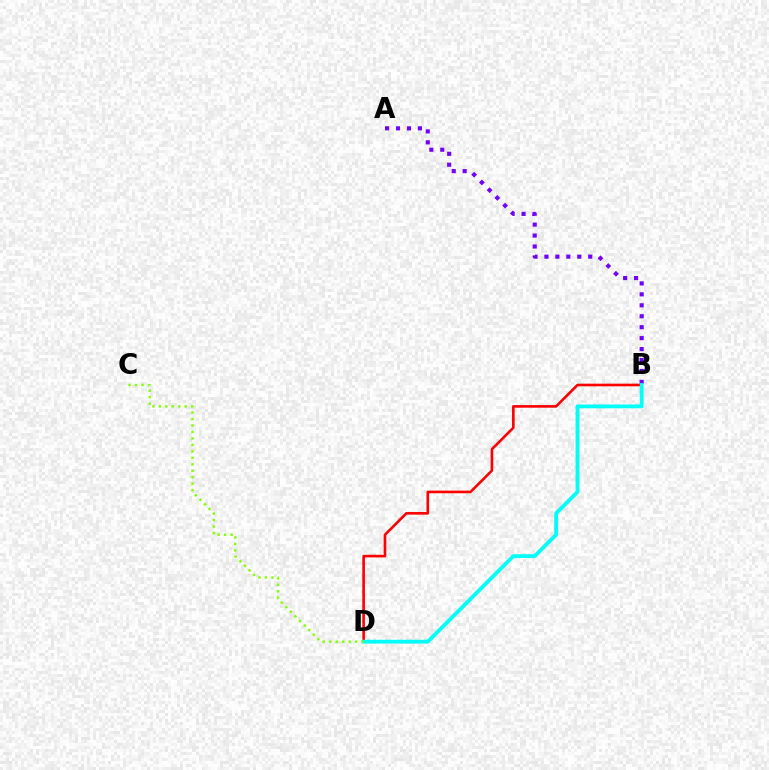{('A', 'B'): [{'color': '#7200ff', 'line_style': 'dotted', 'thickness': 2.97}], ('B', 'D'): [{'color': '#ff0000', 'line_style': 'solid', 'thickness': 1.89}, {'color': '#00fff6', 'line_style': 'solid', 'thickness': 2.74}], ('C', 'D'): [{'color': '#84ff00', 'line_style': 'dotted', 'thickness': 1.76}]}